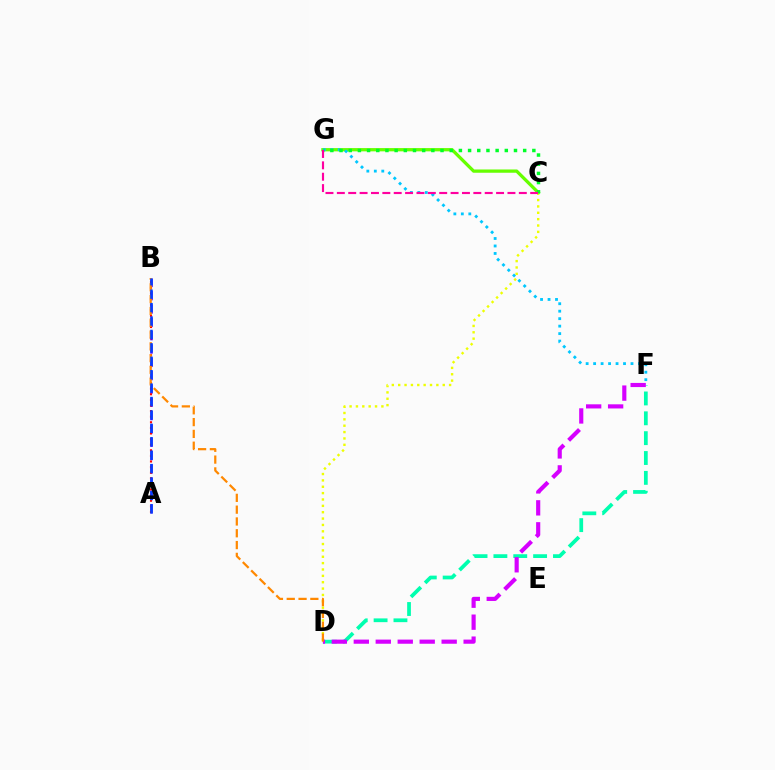{('A', 'B'): [{'color': '#4f00ff', 'line_style': 'dashed', 'thickness': 1.81}, {'color': '#ff0000', 'line_style': 'dotted', 'thickness': 1.52}, {'color': '#003fff', 'line_style': 'dashed', 'thickness': 1.82}], ('D', 'F'): [{'color': '#00ffaf', 'line_style': 'dashed', 'thickness': 2.7}, {'color': '#d600ff', 'line_style': 'dashed', 'thickness': 2.98}], ('C', 'G'): [{'color': '#66ff00', 'line_style': 'solid', 'thickness': 2.35}, {'color': '#00ff27', 'line_style': 'dotted', 'thickness': 2.49}, {'color': '#ff00a0', 'line_style': 'dashed', 'thickness': 1.55}], ('F', 'G'): [{'color': '#00c7ff', 'line_style': 'dotted', 'thickness': 2.03}], ('C', 'D'): [{'color': '#eeff00', 'line_style': 'dotted', 'thickness': 1.73}], ('B', 'D'): [{'color': '#ff8800', 'line_style': 'dashed', 'thickness': 1.6}]}